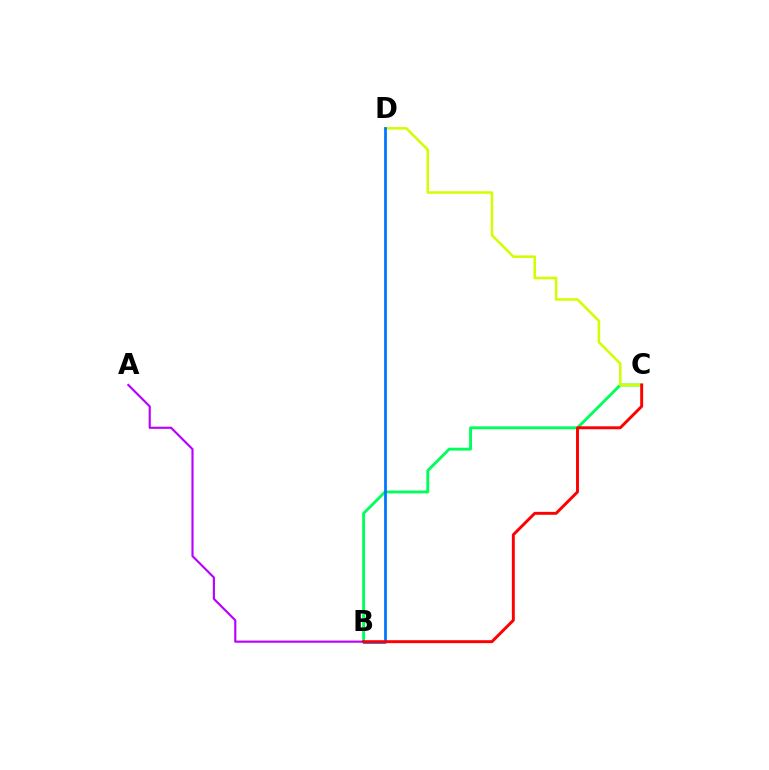{('B', 'C'): [{'color': '#00ff5c', 'line_style': 'solid', 'thickness': 2.07}, {'color': '#ff0000', 'line_style': 'solid', 'thickness': 2.11}], ('C', 'D'): [{'color': '#d1ff00', 'line_style': 'solid', 'thickness': 1.83}], ('B', 'D'): [{'color': '#0074ff', 'line_style': 'solid', 'thickness': 1.97}], ('A', 'B'): [{'color': '#b900ff', 'line_style': 'solid', 'thickness': 1.54}]}